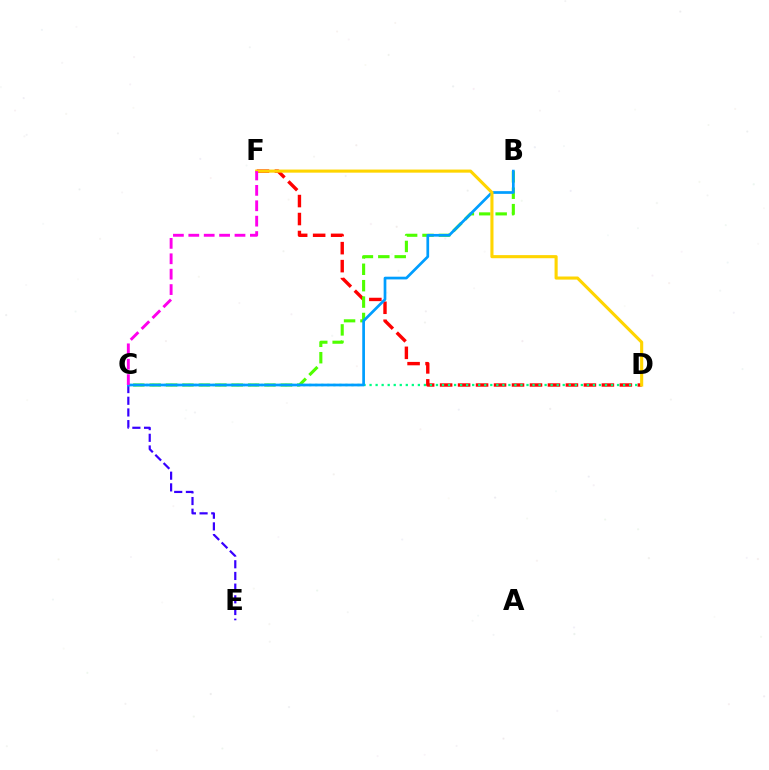{('D', 'F'): [{'color': '#ff0000', 'line_style': 'dashed', 'thickness': 2.44}, {'color': '#ffd500', 'line_style': 'solid', 'thickness': 2.23}], ('B', 'C'): [{'color': '#4fff00', 'line_style': 'dashed', 'thickness': 2.23}, {'color': '#009eff', 'line_style': 'solid', 'thickness': 1.95}], ('C', 'E'): [{'color': '#3700ff', 'line_style': 'dashed', 'thickness': 1.59}], ('C', 'D'): [{'color': '#00ff86', 'line_style': 'dotted', 'thickness': 1.64}], ('C', 'F'): [{'color': '#ff00ed', 'line_style': 'dashed', 'thickness': 2.09}]}